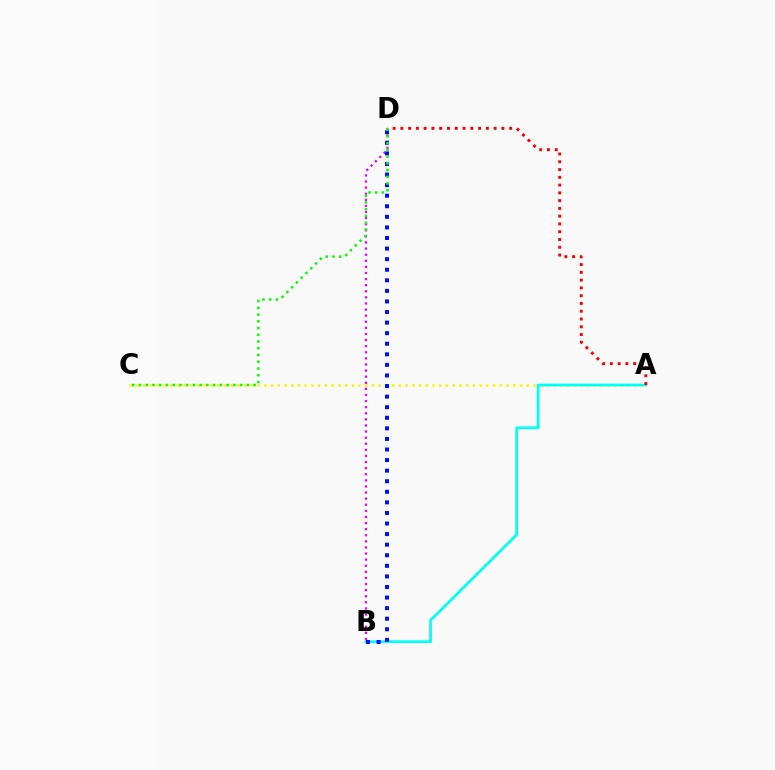{('B', 'D'): [{'color': '#ee00ff', 'line_style': 'dotted', 'thickness': 1.66}, {'color': '#0010ff', 'line_style': 'dotted', 'thickness': 2.87}], ('A', 'C'): [{'color': '#fcf500', 'line_style': 'dotted', 'thickness': 1.83}], ('A', 'B'): [{'color': '#00fff6', 'line_style': 'solid', 'thickness': 1.97}], ('A', 'D'): [{'color': '#ff0000', 'line_style': 'dotted', 'thickness': 2.11}], ('C', 'D'): [{'color': '#08ff00', 'line_style': 'dotted', 'thickness': 1.83}]}